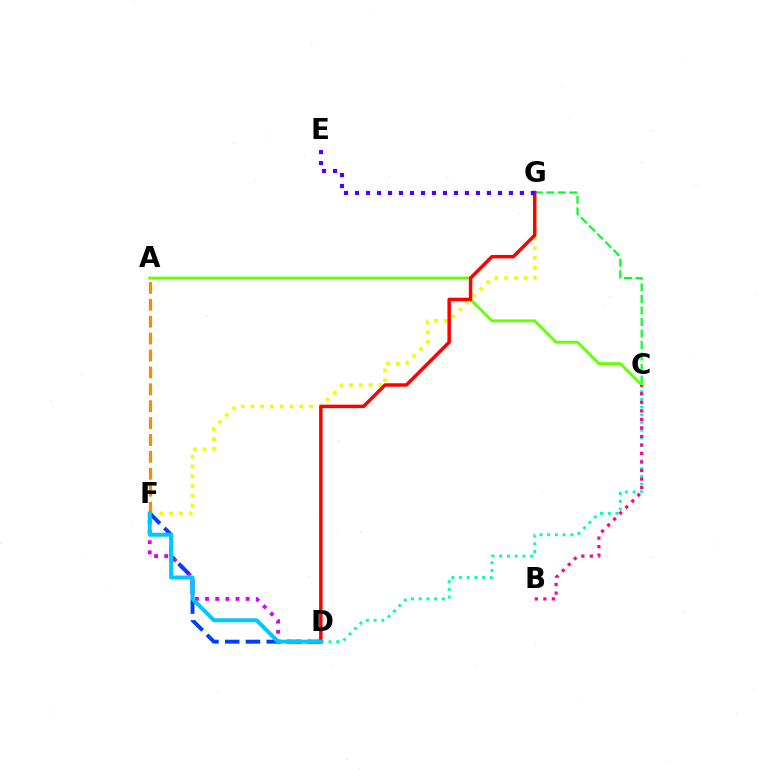{('F', 'G'): [{'color': '#eeff00', 'line_style': 'dotted', 'thickness': 2.65}], ('D', 'F'): [{'color': '#d600ff', 'line_style': 'dotted', 'thickness': 2.76}, {'color': '#003fff', 'line_style': 'dashed', 'thickness': 2.82}, {'color': '#00c7ff', 'line_style': 'solid', 'thickness': 2.87}], ('C', 'D'): [{'color': '#00ffaf', 'line_style': 'dotted', 'thickness': 2.09}], ('C', 'G'): [{'color': '#00ff27', 'line_style': 'dashed', 'thickness': 1.56}], ('A', 'C'): [{'color': '#66ff00', 'line_style': 'solid', 'thickness': 2.07}], ('B', 'C'): [{'color': '#ff00a0', 'line_style': 'dotted', 'thickness': 2.32}], ('A', 'F'): [{'color': '#ff8800', 'line_style': 'dashed', 'thickness': 2.3}], ('D', 'G'): [{'color': '#ff0000', 'line_style': 'solid', 'thickness': 2.51}], ('E', 'G'): [{'color': '#4f00ff', 'line_style': 'dotted', 'thickness': 2.99}]}